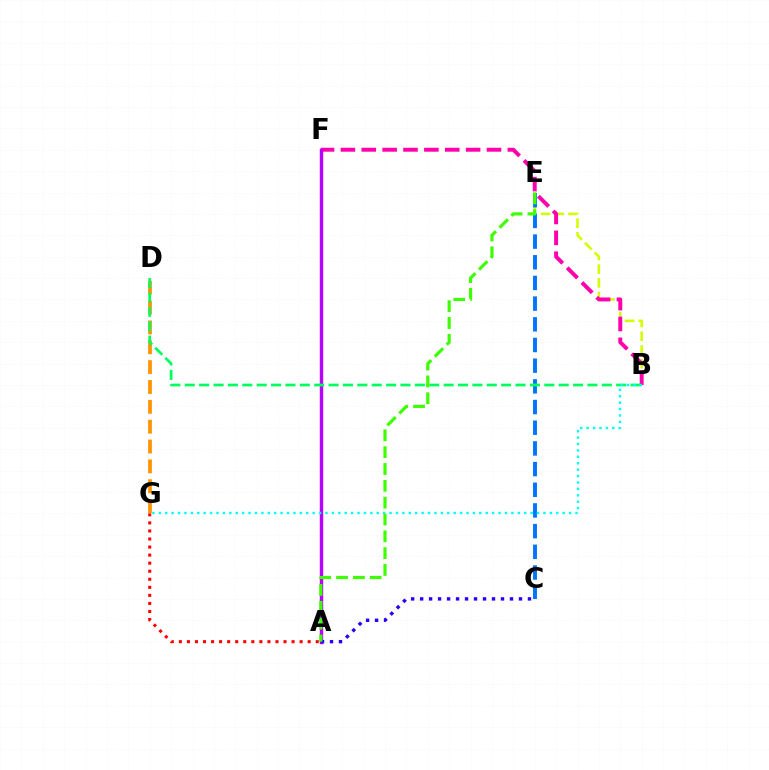{('B', 'E'): [{'color': '#d1ff00', 'line_style': 'dashed', 'thickness': 1.86}], ('C', 'E'): [{'color': '#0074ff', 'line_style': 'dashed', 'thickness': 2.81}], ('D', 'G'): [{'color': '#ff9400', 'line_style': 'dashed', 'thickness': 2.7}], ('B', 'F'): [{'color': '#ff00ac', 'line_style': 'dashed', 'thickness': 2.84}], ('A', 'F'): [{'color': '#b900ff', 'line_style': 'solid', 'thickness': 2.47}], ('A', 'C'): [{'color': '#2500ff', 'line_style': 'dotted', 'thickness': 2.44}], ('B', 'D'): [{'color': '#00ff5c', 'line_style': 'dashed', 'thickness': 1.95}], ('A', 'G'): [{'color': '#ff0000', 'line_style': 'dotted', 'thickness': 2.19}], ('B', 'G'): [{'color': '#00fff6', 'line_style': 'dotted', 'thickness': 1.74}], ('A', 'E'): [{'color': '#3dff00', 'line_style': 'dashed', 'thickness': 2.29}]}